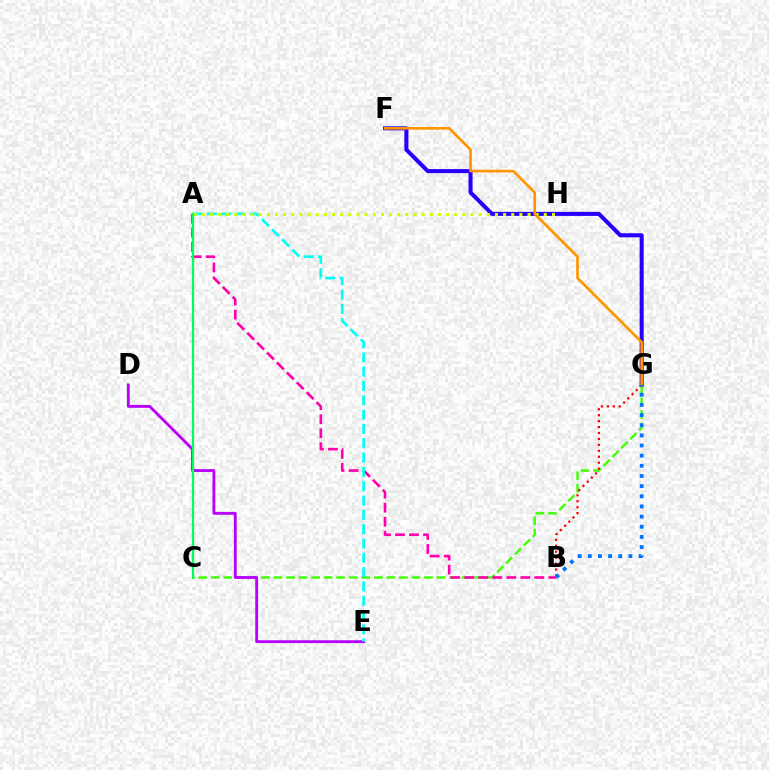{('F', 'G'): [{'color': '#2500ff', 'line_style': 'solid', 'thickness': 2.91}, {'color': '#ff9400', 'line_style': 'solid', 'thickness': 1.91}], ('C', 'G'): [{'color': '#3dff00', 'line_style': 'dashed', 'thickness': 1.7}], ('D', 'E'): [{'color': '#b900ff', 'line_style': 'solid', 'thickness': 2.05}], ('B', 'G'): [{'color': '#ff0000', 'line_style': 'dotted', 'thickness': 1.61}, {'color': '#0074ff', 'line_style': 'dotted', 'thickness': 2.76}], ('A', 'B'): [{'color': '#ff00ac', 'line_style': 'dashed', 'thickness': 1.9}], ('A', 'E'): [{'color': '#00fff6', 'line_style': 'dashed', 'thickness': 1.94}], ('A', 'H'): [{'color': '#d1ff00', 'line_style': 'dotted', 'thickness': 2.21}], ('A', 'C'): [{'color': '#00ff5c', 'line_style': 'solid', 'thickness': 1.61}]}